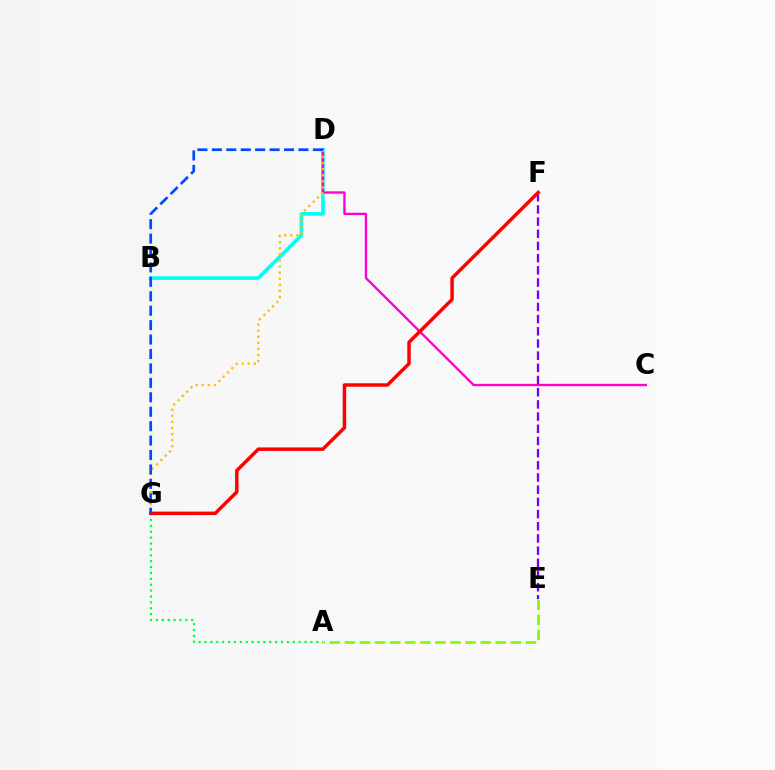{('A', 'G'): [{'color': '#00ff39', 'line_style': 'dotted', 'thickness': 1.6}], ('B', 'D'): [{'color': '#00fff6', 'line_style': 'solid', 'thickness': 2.65}], ('A', 'E'): [{'color': '#84ff00', 'line_style': 'dashed', 'thickness': 2.05}], ('C', 'D'): [{'color': '#ff00cf', 'line_style': 'solid', 'thickness': 1.68}], ('E', 'F'): [{'color': '#7200ff', 'line_style': 'dashed', 'thickness': 1.66}], ('F', 'G'): [{'color': '#ff0000', 'line_style': 'solid', 'thickness': 2.5}], ('D', 'G'): [{'color': '#ffbd00', 'line_style': 'dotted', 'thickness': 1.65}, {'color': '#004bff', 'line_style': 'dashed', 'thickness': 1.96}]}